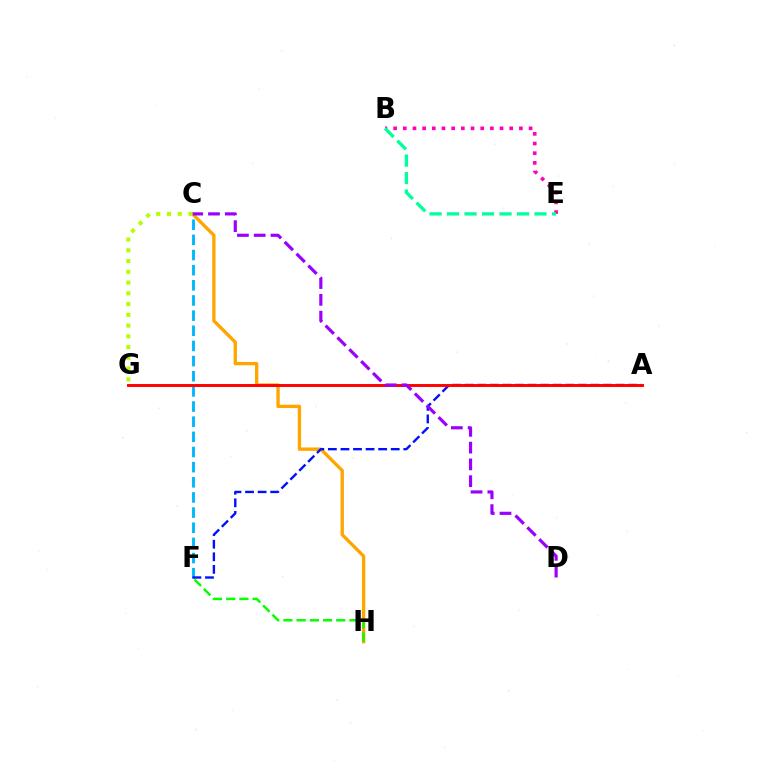{('C', 'H'): [{'color': '#ffa500', 'line_style': 'solid', 'thickness': 2.4}], ('C', 'F'): [{'color': '#00b5ff', 'line_style': 'dashed', 'thickness': 2.06}], ('B', 'E'): [{'color': '#ff00bd', 'line_style': 'dotted', 'thickness': 2.63}, {'color': '#00ff9d', 'line_style': 'dashed', 'thickness': 2.38}], ('A', 'F'): [{'color': '#0010ff', 'line_style': 'dashed', 'thickness': 1.71}], ('F', 'H'): [{'color': '#08ff00', 'line_style': 'dashed', 'thickness': 1.79}], ('A', 'G'): [{'color': '#ff0000', 'line_style': 'solid', 'thickness': 2.1}], ('C', 'D'): [{'color': '#9b00ff', 'line_style': 'dashed', 'thickness': 2.28}], ('C', 'G'): [{'color': '#b3ff00', 'line_style': 'dotted', 'thickness': 2.92}]}